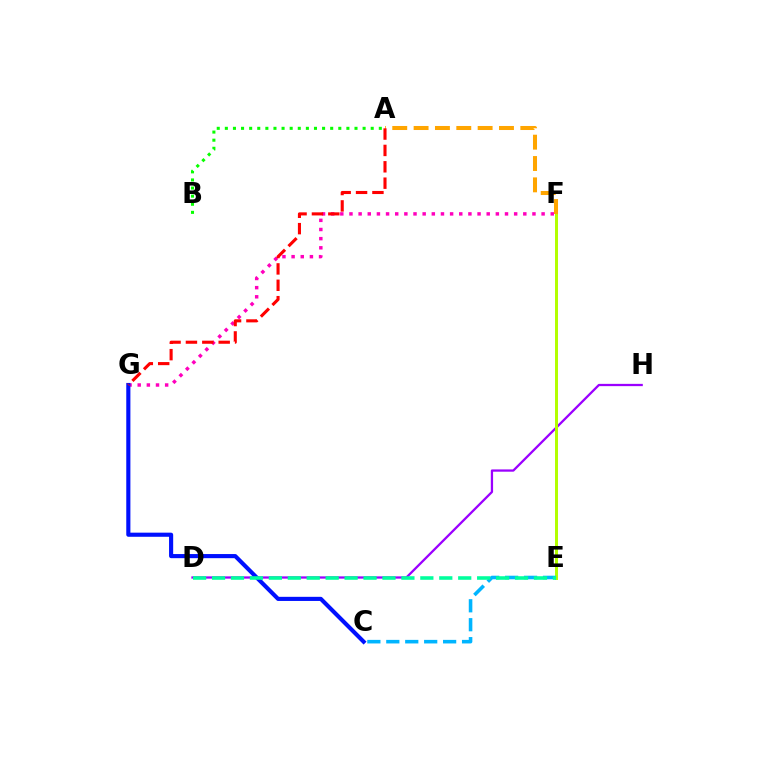{('D', 'H'): [{'color': '#9b00ff', 'line_style': 'solid', 'thickness': 1.64}], ('E', 'F'): [{'color': '#b3ff00', 'line_style': 'solid', 'thickness': 2.14}], ('F', 'G'): [{'color': '#ff00bd', 'line_style': 'dotted', 'thickness': 2.49}], ('A', 'B'): [{'color': '#08ff00', 'line_style': 'dotted', 'thickness': 2.2}], ('C', 'G'): [{'color': '#0010ff', 'line_style': 'solid', 'thickness': 2.97}], ('A', 'F'): [{'color': '#ffa500', 'line_style': 'dashed', 'thickness': 2.9}], ('C', 'E'): [{'color': '#00b5ff', 'line_style': 'dashed', 'thickness': 2.57}], ('D', 'E'): [{'color': '#00ff9d', 'line_style': 'dashed', 'thickness': 2.57}], ('A', 'G'): [{'color': '#ff0000', 'line_style': 'dashed', 'thickness': 2.22}]}